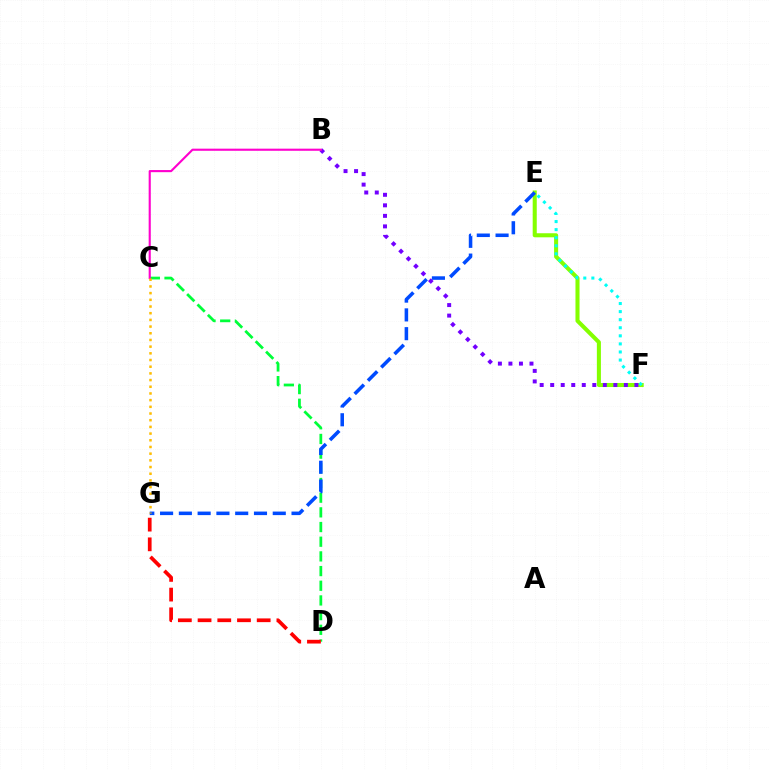{('C', 'D'): [{'color': '#00ff39', 'line_style': 'dashed', 'thickness': 1.99}], ('E', 'F'): [{'color': '#84ff00', 'line_style': 'solid', 'thickness': 2.92}, {'color': '#00fff6', 'line_style': 'dotted', 'thickness': 2.19}], ('D', 'G'): [{'color': '#ff0000', 'line_style': 'dashed', 'thickness': 2.68}], ('B', 'F'): [{'color': '#7200ff', 'line_style': 'dotted', 'thickness': 2.86}], ('B', 'C'): [{'color': '#ff00cf', 'line_style': 'solid', 'thickness': 1.53}], ('E', 'G'): [{'color': '#004bff', 'line_style': 'dashed', 'thickness': 2.55}], ('C', 'G'): [{'color': '#ffbd00', 'line_style': 'dotted', 'thickness': 1.82}]}